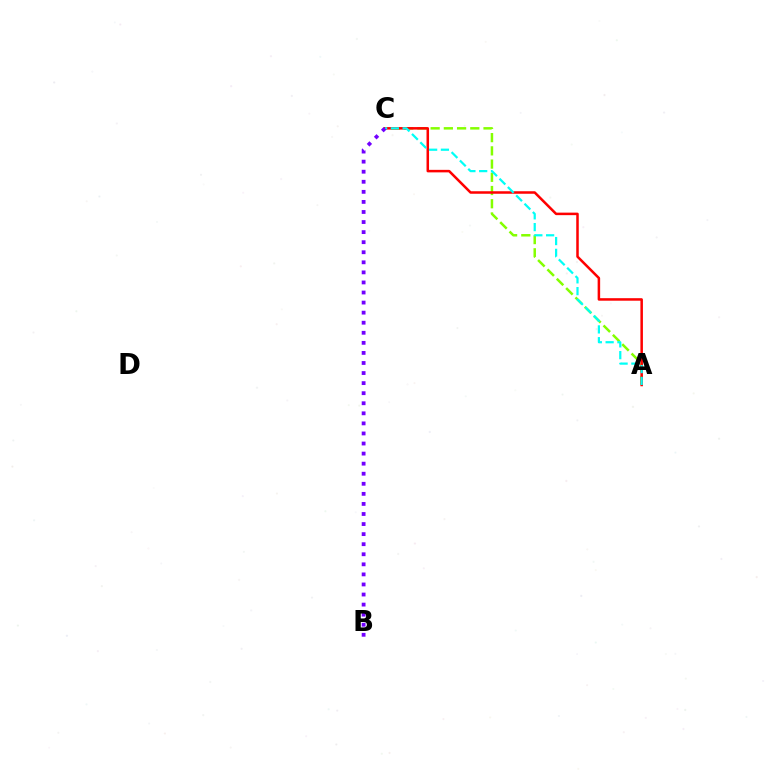{('A', 'C'): [{'color': '#84ff00', 'line_style': 'dashed', 'thickness': 1.8}, {'color': '#ff0000', 'line_style': 'solid', 'thickness': 1.81}, {'color': '#00fff6', 'line_style': 'dashed', 'thickness': 1.6}], ('B', 'C'): [{'color': '#7200ff', 'line_style': 'dotted', 'thickness': 2.74}]}